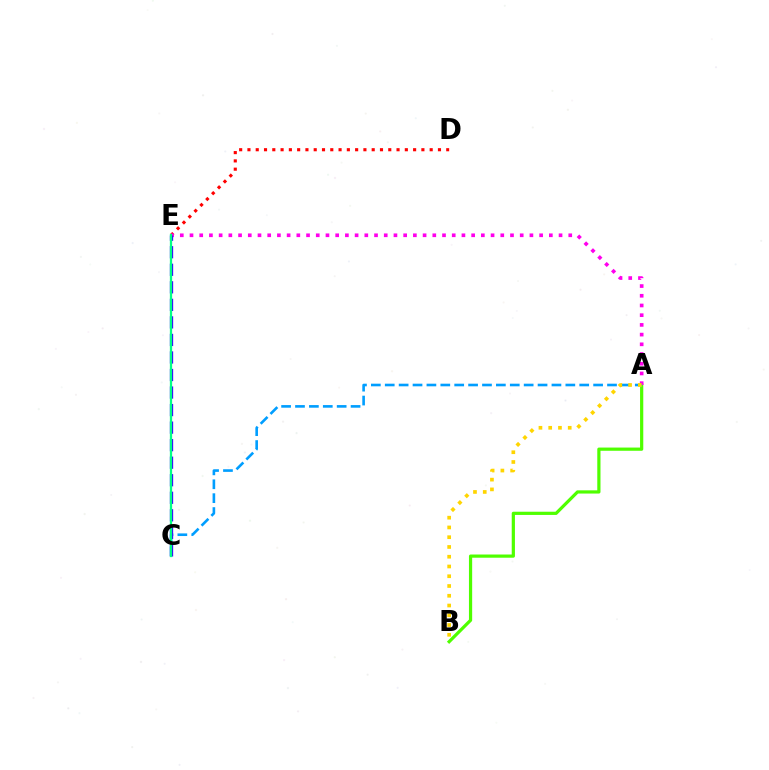{('D', 'E'): [{'color': '#ff0000', 'line_style': 'dotted', 'thickness': 2.25}], ('A', 'B'): [{'color': '#4fff00', 'line_style': 'solid', 'thickness': 2.31}, {'color': '#ffd500', 'line_style': 'dotted', 'thickness': 2.65}], ('A', 'E'): [{'color': '#ff00ed', 'line_style': 'dotted', 'thickness': 2.64}], ('A', 'C'): [{'color': '#009eff', 'line_style': 'dashed', 'thickness': 1.89}], ('C', 'E'): [{'color': '#3700ff', 'line_style': 'dashed', 'thickness': 2.38}, {'color': '#00ff86', 'line_style': 'solid', 'thickness': 1.63}]}